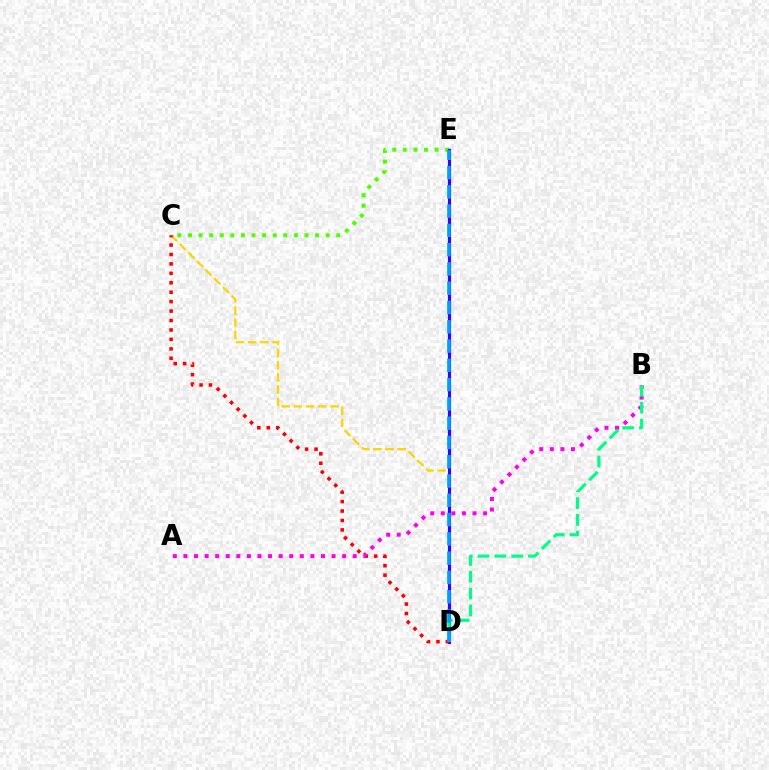{('C', 'E'): [{'color': '#4fff00', 'line_style': 'dotted', 'thickness': 2.88}], ('C', 'D'): [{'color': '#ffd500', 'line_style': 'dashed', 'thickness': 1.66}, {'color': '#ff0000', 'line_style': 'dotted', 'thickness': 2.56}], ('D', 'E'): [{'color': '#3700ff', 'line_style': 'solid', 'thickness': 2.27}, {'color': '#009eff', 'line_style': 'dashed', 'thickness': 2.62}], ('A', 'B'): [{'color': '#ff00ed', 'line_style': 'dotted', 'thickness': 2.87}], ('B', 'D'): [{'color': '#00ff86', 'line_style': 'dashed', 'thickness': 2.28}]}